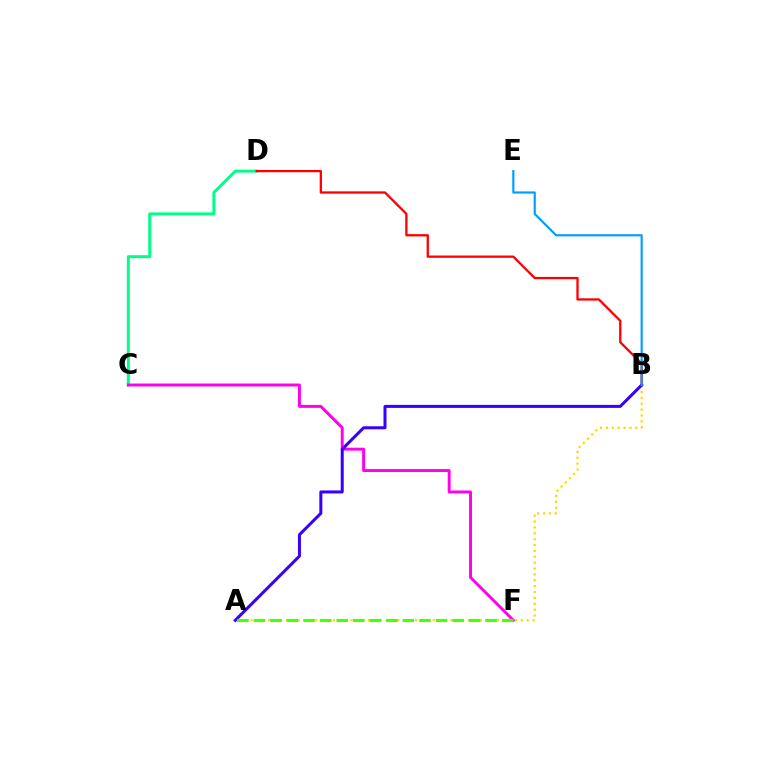{('C', 'D'): [{'color': '#00ff86', 'line_style': 'solid', 'thickness': 2.14}], ('C', 'F'): [{'color': '#ff00ed', 'line_style': 'solid', 'thickness': 2.12}], ('B', 'D'): [{'color': '#ff0000', 'line_style': 'solid', 'thickness': 1.65}], ('A', 'B'): [{'color': '#ffd500', 'line_style': 'dotted', 'thickness': 1.6}, {'color': '#3700ff', 'line_style': 'solid', 'thickness': 2.17}], ('A', 'F'): [{'color': '#4fff00', 'line_style': 'dashed', 'thickness': 2.25}], ('B', 'E'): [{'color': '#009eff', 'line_style': 'solid', 'thickness': 1.56}]}